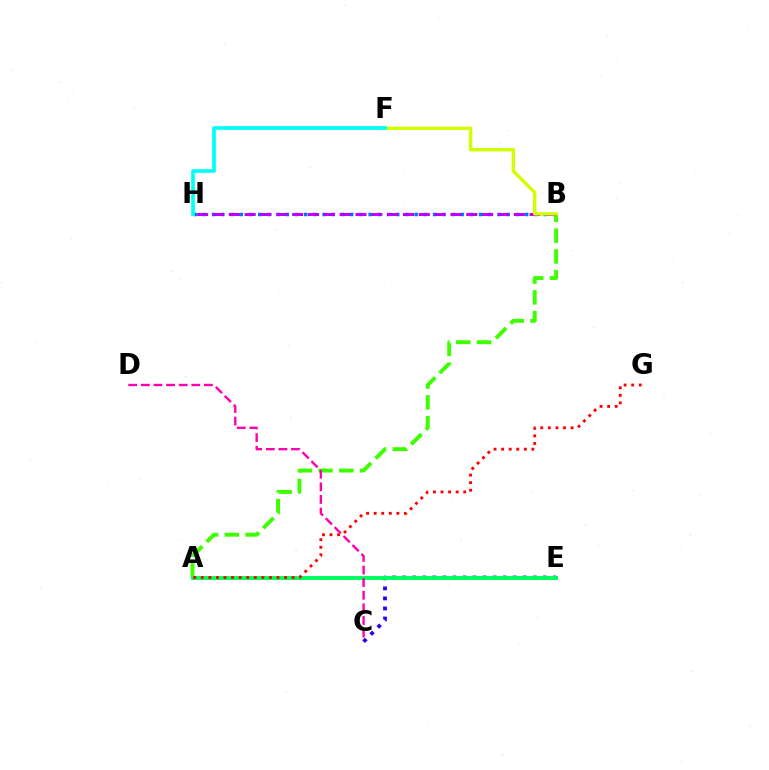{('B', 'H'): [{'color': '#0074ff', 'line_style': 'dotted', 'thickness': 2.5}, {'color': '#b900ff', 'line_style': 'dashed', 'thickness': 2.15}], ('A', 'B'): [{'color': '#3dff00', 'line_style': 'dashed', 'thickness': 2.82}], ('A', 'E'): [{'color': '#ff9400', 'line_style': 'dotted', 'thickness': 1.64}, {'color': '#00ff5c', 'line_style': 'solid', 'thickness': 2.81}], ('C', 'E'): [{'color': '#2500ff', 'line_style': 'dotted', 'thickness': 2.73}], ('B', 'F'): [{'color': '#d1ff00', 'line_style': 'solid', 'thickness': 2.44}], ('F', 'H'): [{'color': '#00fff6', 'line_style': 'solid', 'thickness': 2.64}], ('A', 'G'): [{'color': '#ff0000', 'line_style': 'dotted', 'thickness': 2.06}], ('C', 'D'): [{'color': '#ff00ac', 'line_style': 'dashed', 'thickness': 1.71}]}